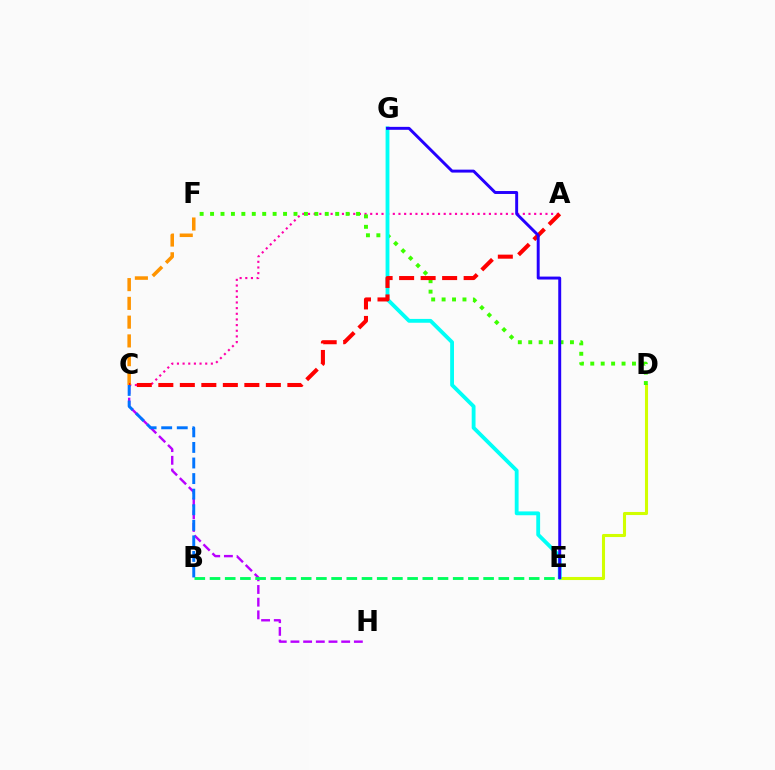{('C', 'H'): [{'color': '#b900ff', 'line_style': 'dashed', 'thickness': 1.72}], ('D', 'E'): [{'color': '#d1ff00', 'line_style': 'solid', 'thickness': 2.22}], ('B', 'E'): [{'color': '#00ff5c', 'line_style': 'dashed', 'thickness': 2.06}], ('A', 'C'): [{'color': '#ff00ac', 'line_style': 'dotted', 'thickness': 1.54}, {'color': '#ff0000', 'line_style': 'dashed', 'thickness': 2.92}], ('D', 'F'): [{'color': '#3dff00', 'line_style': 'dotted', 'thickness': 2.83}], ('C', 'F'): [{'color': '#ff9400', 'line_style': 'dashed', 'thickness': 2.55}], ('E', 'G'): [{'color': '#00fff6', 'line_style': 'solid', 'thickness': 2.76}, {'color': '#2500ff', 'line_style': 'solid', 'thickness': 2.12}], ('B', 'C'): [{'color': '#0074ff', 'line_style': 'dashed', 'thickness': 2.12}]}